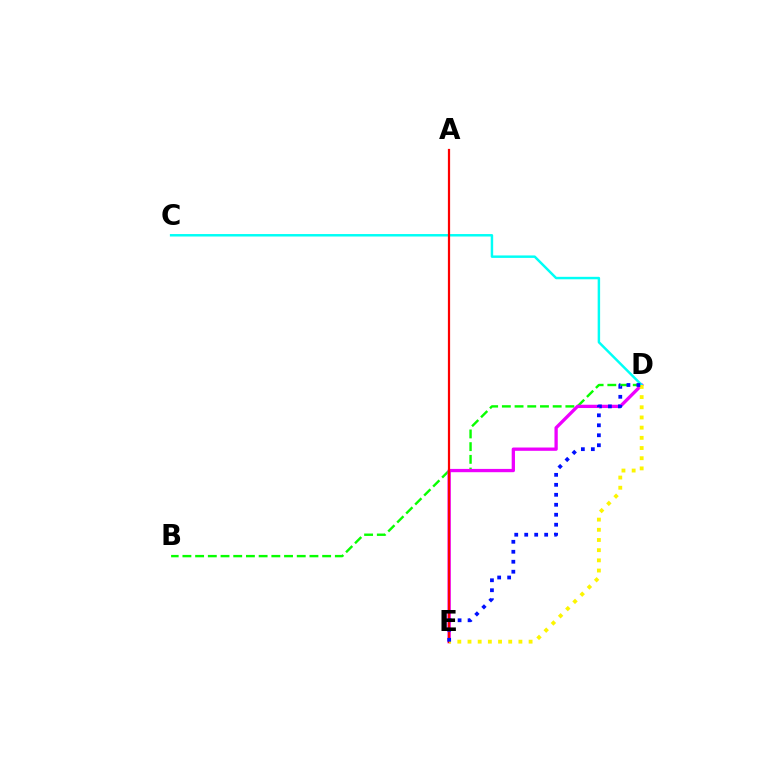{('B', 'D'): [{'color': '#08ff00', 'line_style': 'dashed', 'thickness': 1.73}], ('D', 'E'): [{'color': '#ee00ff', 'line_style': 'solid', 'thickness': 2.37}, {'color': '#fcf500', 'line_style': 'dotted', 'thickness': 2.77}, {'color': '#0010ff', 'line_style': 'dotted', 'thickness': 2.71}], ('C', 'D'): [{'color': '#00fff6', 'line_style': 'solid', 'thickness': 1.77}], ('A', 'E'): [{'color': '#ff0000', 'line_style': 'solid', 'thickness': 1.6}]}